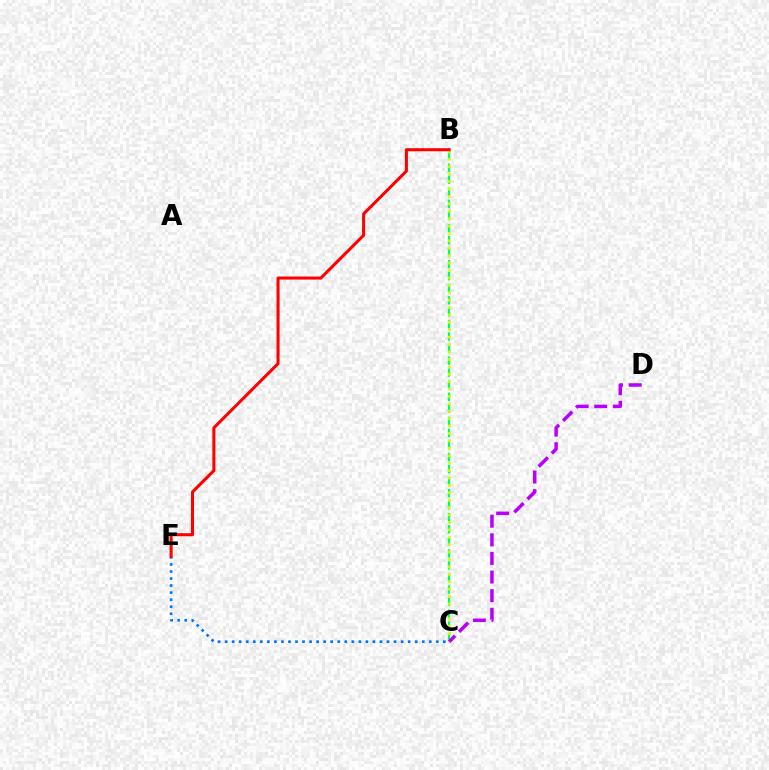{('C', 'E'): [{'color': '#0074ff', 'line_style': 'dotted', 'thickness': 1.91}], ('B', 'C'): [{'color': '#00ff5c', 'line_style': 'dashed', 'thickness': 1.64}, {'color': '#d1ff00', 'line_style': 'dotted', 'thickness': 2.01}], ('C', 'D'): [{'color': '#b900ff', 'line_style': 'dashed', 'thickness': 2.53}], ('B', 'E'): [{'color': '#ff0000', 'line_style': 'solid', 'thickness': 2.19}]}